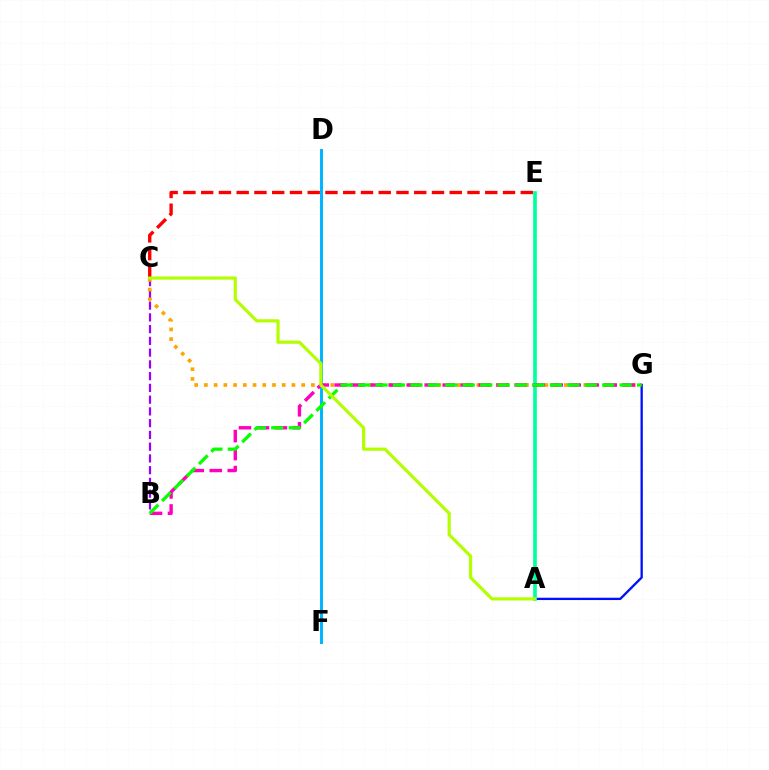{('D', 'F'): [{'color': '#00b5ff', 'line_style': 'solid', 'thickness': 2.14}], ('C', 'E'): [{'color': '#ff0000', 'line_style': 'dashed', 'thickness': 2.41}], ('A', 'G'): [{'color': '#0010ff', 'line_style': 'solid', 'thickness': 1.67}], ('B', 'C'): [{'color': '#9b00ff', 'line_style': 'dashed', 'thickness': 1.6}], ('C', 'G'): [{'color': '#ffa500', 'line_style': 'dotted', 'thickness': 2.64}], ('A', 'E'): [{'color': '#00ff9d', 'line_style': 'solid', 'thickness': 2.62}], ('B', 'G'): [{'color': '#ff00bd', 'line_style': 'dashed', 'thickness': 2.45}, {'color': '#08ff00', 'line_style': 'dashed', 'thickness': 2.37}], ('A', 'C'): [{'color': '#b3ff00', 'line_style': 'solid', 'thickness': 2.29}]}